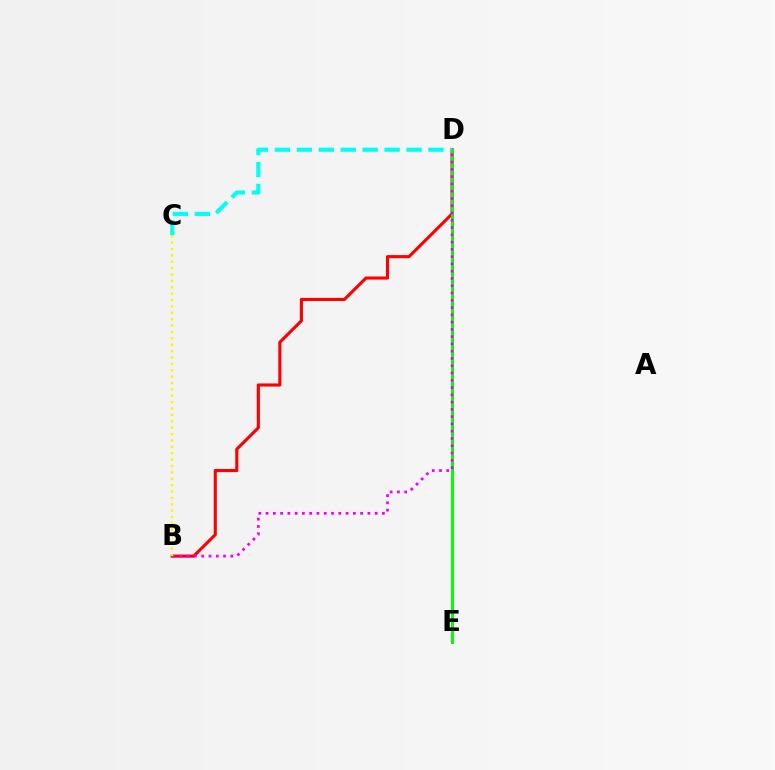{('B', 'D'): [{'color': '#ff0000', 'line_style': 'solid', 'thickness': 2.25}, {'color': '#ee00ff', 'line_style': 'dotted', 'thickness': 1.98}], ('D', 'E'): [{'color': '#0010ff', 'line_style': 'solid', 'thickness': 2.0}, {'color': '#08ff00', 'line_style': 'solid', 'thickness': 2.1}], ('C', 'D'): [{'color': '#00fff6', 'line_style': 'dashed', 'thickness': 2.98}], ('B', 'C'): [{'color': '#fcf500', 'line_style': 'dotted', 'thickness': 1.73}]}